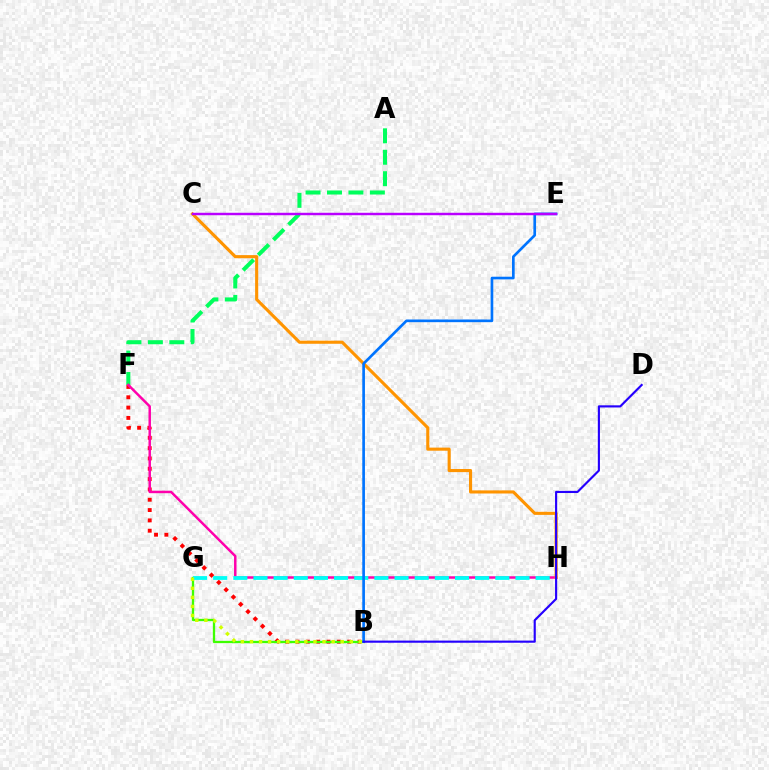{('A', 'F'): [{'color': '#00ff5c', 'line_style': 'dashed', 'thickness': 2.91}], ('B', 'F'): [{'color': '#ff0000', 'line_style': 'dotted', 'thickness': 2.8}], ('F', 'H'): [{'color': '#ff00ac', 'line_style': 'solid', 'thickness': 1.78}], ('C', 'H'): [{'color': '#ff9400', 'line_style': 'solid', 'thickness': 2.24}], ('B', 'G'): [{'color': '#3dff00', 'line_style': 'solid', 'thickness': 1.66}, {'color': '#d1ff00', 'line_style': 'dotted', 'thickness': 2.47}], ('G', 'H'): [{'color': '#00fff6', 'line_style': 'dashed', 'thickness': 2.74}], ('B', 'E'): [{'color': '#0074ff', 'line_style': 'solid', 'thickness': 1.92}], ('B', 'D'): [{'color': '#2500ff', 'line_style': 'solid', 'thickness': 1.55}], ('C', 'E'): [{'color': '#b900ff', 'line_style': 'solid', 'thickness': 1.76}]}